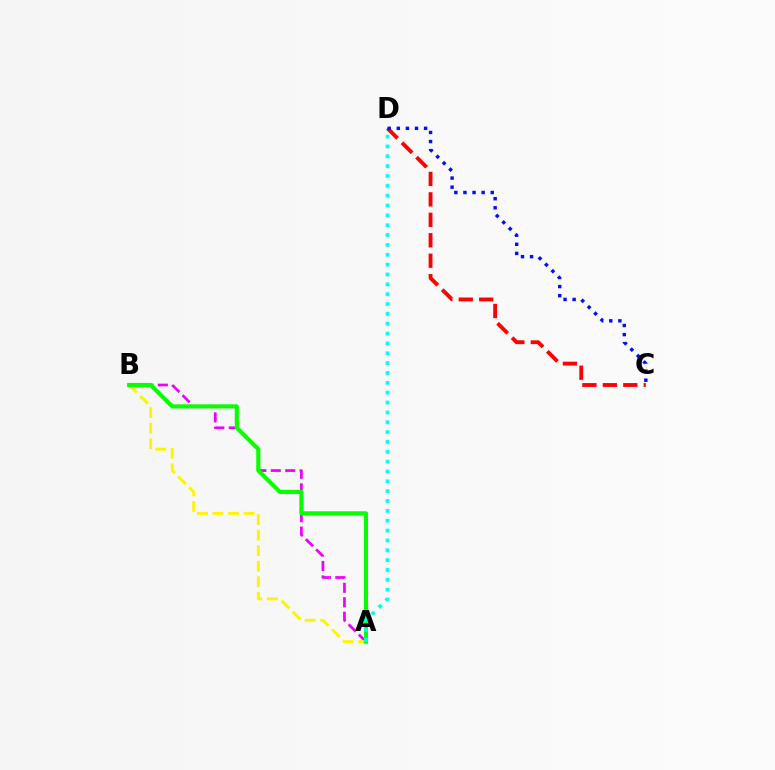{('A', 'B'): [{'color': '#ee00ff', 'line_style': 'dashed', 'thickness': 1.96}, {'color': '#fcf500', 'line_style': 'dashed', 'thickness': 2.11}, {'color': '#08ff00', 'line_style': 'solid', 'thickness': 2.98}], ('C', 'D'): [{'color': '#ff0000', 'line_style': 'dashed', 'thickness': 2.78}, {'color': '#0010ff', 'line_style': 'dotted', 'thickness': 2.47}], ('A', 'D'): [{'color': '#00fff6', 'line_style': 'dotted', 'thickness': 2.68}]}